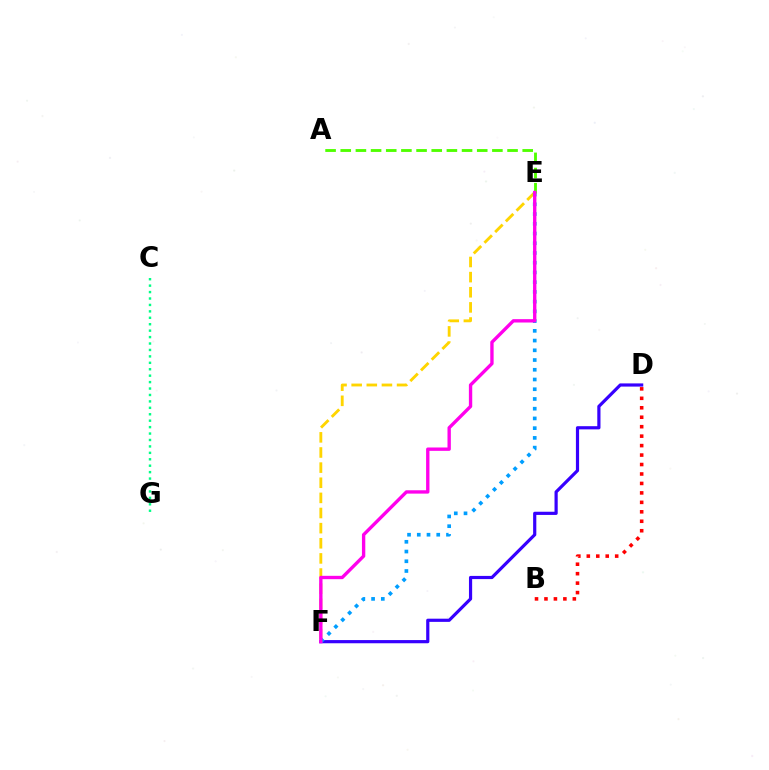{('E', 'F'): [{'color': '#ffd500', 'line_style': 'dashed', 'thickness': 2.06}, {'color': '#009eff', 'line_style': 'dotted', 'thickness': 2.64}, {'color': '#ff00ed', 'line_style': 'solid', 'thickness': 2.41}], ('D', 'F'): [{'color': '#3700ff', 'line_style': 'solid', 'thickness': 2.3}], ('A', 'E'): [{'color': '#4fff00', 'line_style': 'dashed', 'thickness': 2.06}], ('C', 'G'): [{'color': '#00ff86', 'line_style': 'dotted', 'thickness': 1.75}], ('B', 'D'): [{'color': '#ff0000', 'line_style': 'dotted', 'thickness': 2.57}]}